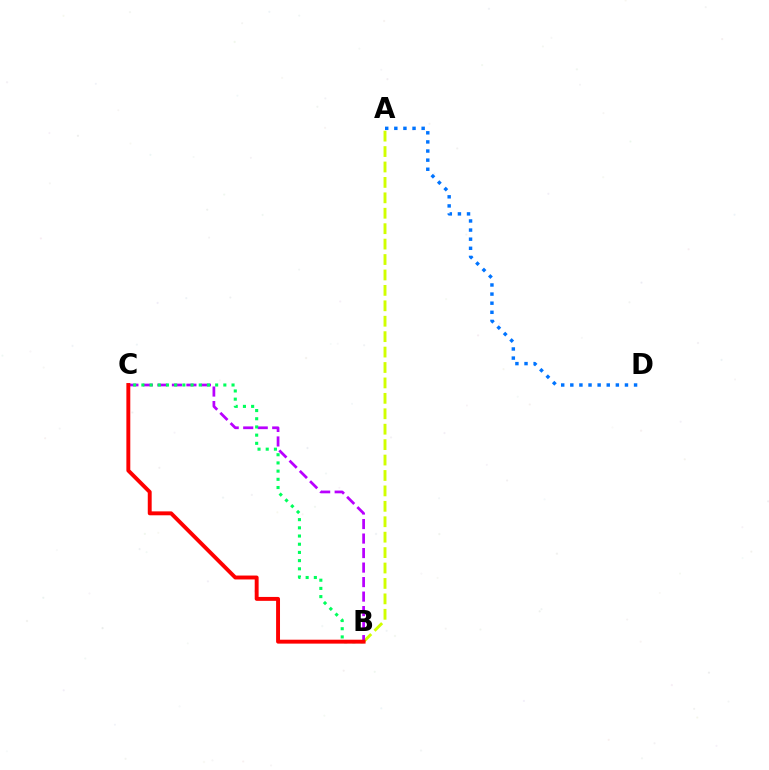{('A', 'D'): [{'color': '#0074ff', 'line_style': 'dotted', 'thickness': 2.47}], ('A', 'B'): [{'color': '#d1ff00', 'line_style': 'dashed', 'thickness': 2.1}], ('B', 'C'): [{'color': '#b900ff', 'line_style': 'dashed', 'thickness': 1.97}, {'color': '#00ff5c', 'line_style': 'dotted', 'thickness': 2.23}, {'color': '#ff0000', 'line_style': 'solid', 'thickness': 2.82}]}